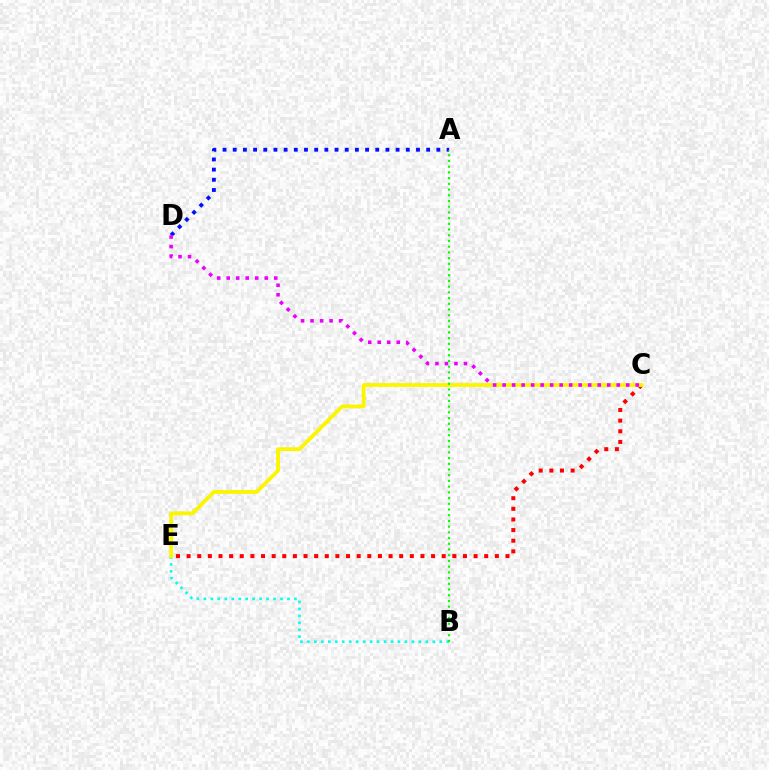{('A', 'D'): [{'color': '#0010ff', 'line_style': 'dotted', 'thickness': 2.77}], ('C', 'E'): [{'color': '#ff0000', 'line_style': 'dotted', 'thickness': 2.89}, {'color': '#fcf500', 'line_style': 'solid', 'thickness': 2.74}], ('B', 'E'): [{'color': '#00fff6', 'line_style': 'dotted', 'thickness': 1.89}], ('A', 'B'): [{'color': '#08ff00', 'line_style': 'dotted', 'thickness': 1.55}], ('C', 'D'): [{'color': '#ee00ff', 'line_style': 'dotted', 'thickness': 2.58}]}